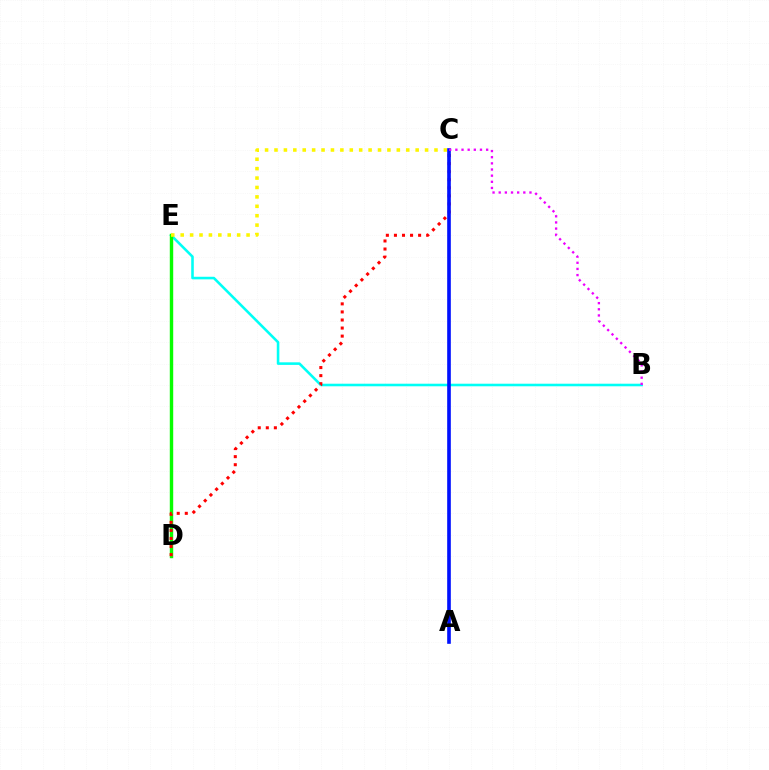{('B', 'E'): [{'color': '#00fff6', 'line_style': 'solid', 'thickness': 1.86}], ('D', 'E'): [{'color': '#08ff00', 'line_style': 'solid', 'thickness': 2.46}], ('C', 'D'): [{'color': '#ff0000', 'line_style': 'dotted', 'thickness': 2.19}], ('C', 'E'): [{'color': '#fcf500', 'line_style': 'dotted', 'thickness': 2.56}], ('A', 'C'): [{'color': '#0010ff', 'line_style': 'solid', 'thickness': 2.61}], ('B', 'C'): [{'color': '#ee00ff', 'line_style': 'dotted', 'thickness': 1.67}]}